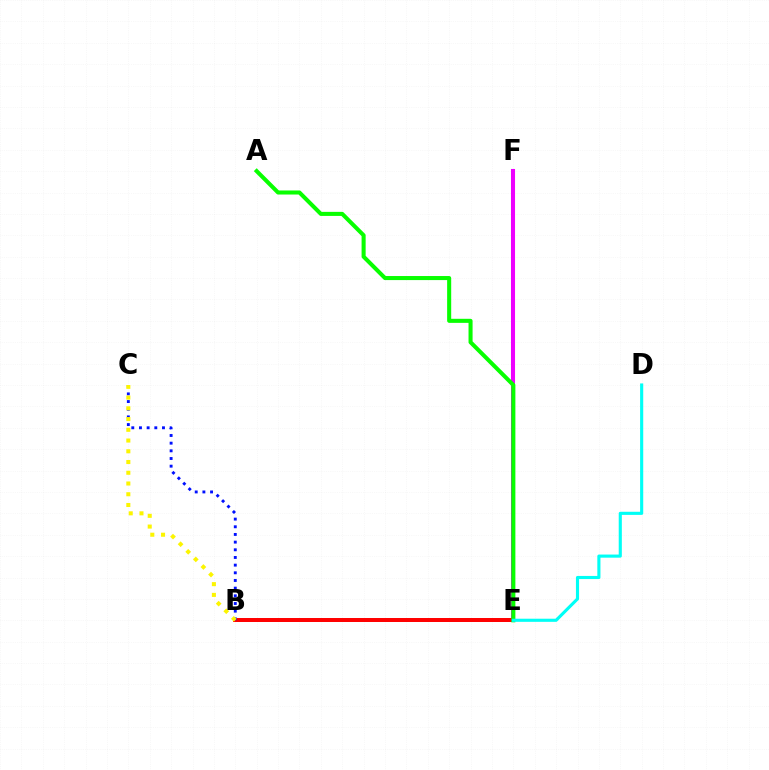{('E', 'F'): [{'color': '#ee00ff', 'line_style': 'solid', 'thickness': 2.92}], ('B', 'E'): [{'color': '#ff0000', 'line_style': 'solid', 'thickness': 2.87}], ('A', 'E'): [{'color': '#08ff00', 'line_style': 'solid', 'thickness': 2.92}], ('D', 'E'): [{'color': '#00fff6', 'line_style': 'solid', 'thickness': 2.25}], ('B', 'C'): [{'color': '#0010ff', 'line_style': 'dotted', 'thickness': 2.08}, {'color': '#fcf500', 'line_style': 'dotted', 'thickness': 2.92}]}